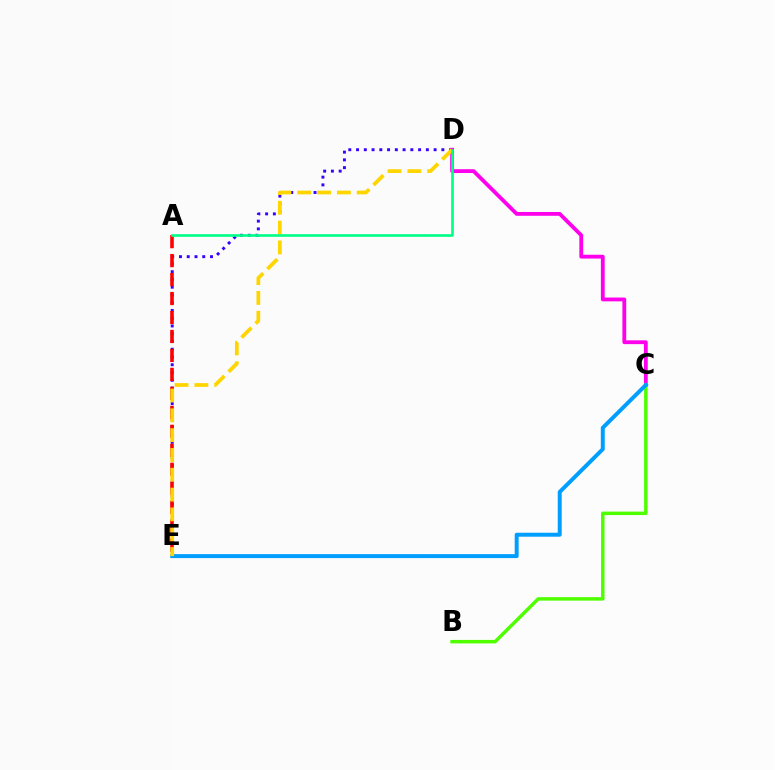{('D', 'E'): [{'color': '#3700ff', 'line_style': 'dotted', 'thickness': 2.11}, {'color': '#ffd500', 'line_style': 'dashed', 'thickness': 2.69}], ('C', 'D'): [{'color': '#ff00ed', 'line_style': 'solid', 'thickness': 2.75}], ('B', 'C'): [{'color': '#4fff00', 'line_style': 'solid', 'thickness': 2.5}], ('A', 'E'): [{'color': '#ff0000', 'line_style': 'dashed', 'thickness': 2.58}], ('C', 'E'): [{'color': '#009eff', 'line_style': 'solid', 'thickness': 2.85}], ('A', 'D'): [{'color': '#00ff86', 'line_style': 'solid', 'thickness': 1.91}]}